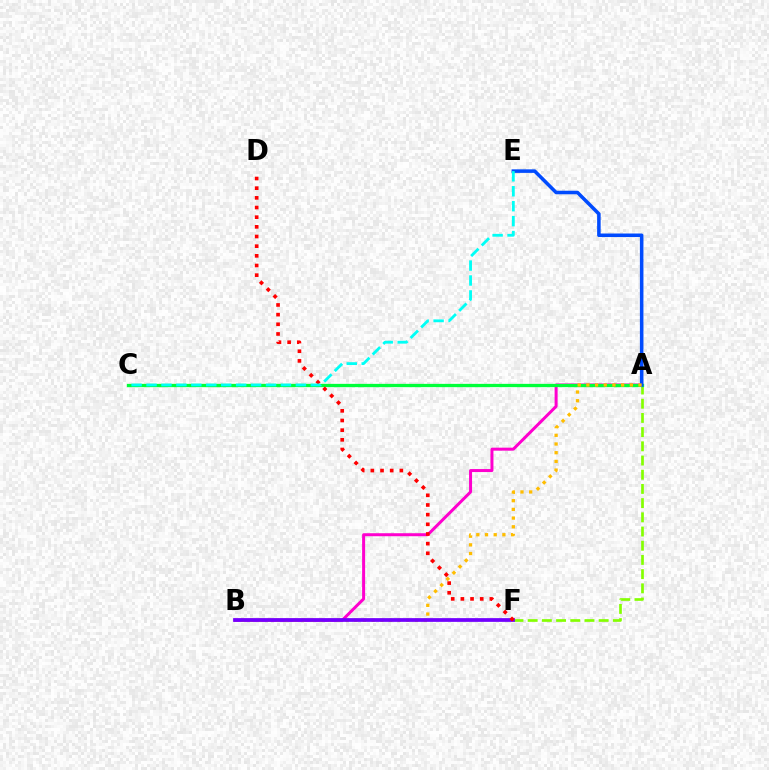{('A', 'F'): [{'color': '#84ff00', 'line_style': 'dashed', 'thickness': 1.93}], ('A', 'B'): [{'color': '#ff00cf', 'line_style': 'solid', 'thickness': 2.16}, {'color': '#ffbd00', 'line_style': 'dotted', 'thickness': 2.36}], ('A', 'C'): [{'color': '#00ff39', 'line_style': 'solid', 'thickness': 2.36}], ('A', 'E'): [{'color': '#004bff', 'line_style': 'solid', 'thickness': 2.55}], ('B', 'F'): [{'color': '#7200ff', 'line_style': 'solid', 'thickness': 2.69}], ('D', 'F'): [{'color': '#ff0000', 'line_style': 'dotted', 'thickness': 2.63}], ('C', 'E'): [{'color': '#00fff6', 'line_style': 'dashed', 'thickness': 2.03}]}